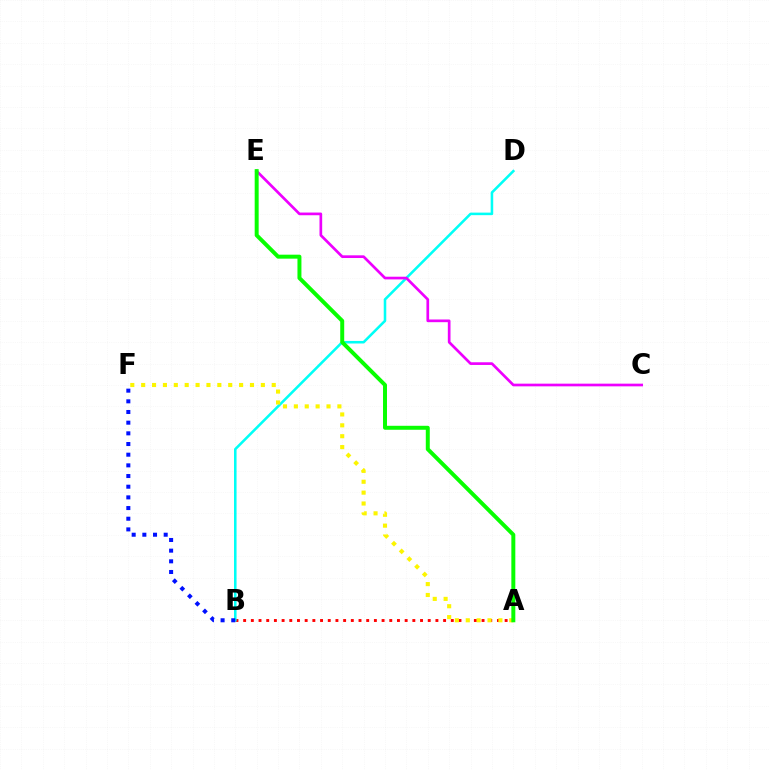{('A', 'B'): [{'color': '#ff0000', 'line_style': 'dotted', 'thickness': 2.09}], ('B', 'D'): [{'color': '#00fff6', 'line_style': 'solid', 'thickness': 1.84}], ('C', 'E'): [{'color': '#ee00ff', 'line_style': 'solid', 'thickness': 1.94}], ('A', 'F'): [{'color': '#fcf500', 'line_style': 'dotted', 'thickness': 2.96}], ('A', 'E'): [{'color': '#08ff00', 'line_style': 'solid', 'thickness': 2.86}], ('B', 'F'): [{'color': '#0010ff', 'line_style': 'dotted', 'thickness': 2.9}]}